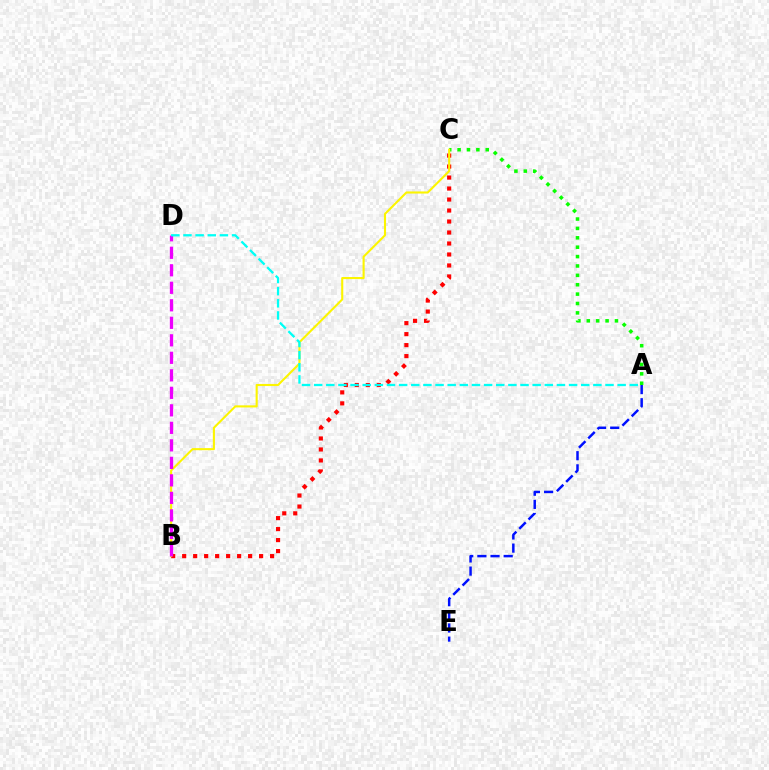{('A', 'C'): [{'color': '#08ff00', 'line_style': 'dotted', 'thickness': 2.55}], ('B', 'C'): [{'color': '#ff0000', 'line_style': 'dotted', 'thickness': 2.99}, {'color': '#fcf500', 'line_style': 'solid', 'thickness': 1.52}], ('B', 'D'): [{'color': '#ee00ff', 'line_style': 'dashed', 'thickness': 2.38}], ('A', 'E'): [{'color': '#0010ff', 'line_style': 'dashed', 'thickness': 1.79}], ('A', 'D'): [{'color': '#00fff6', 'line_style': 'dashed', 'thickness': 1.65}]}